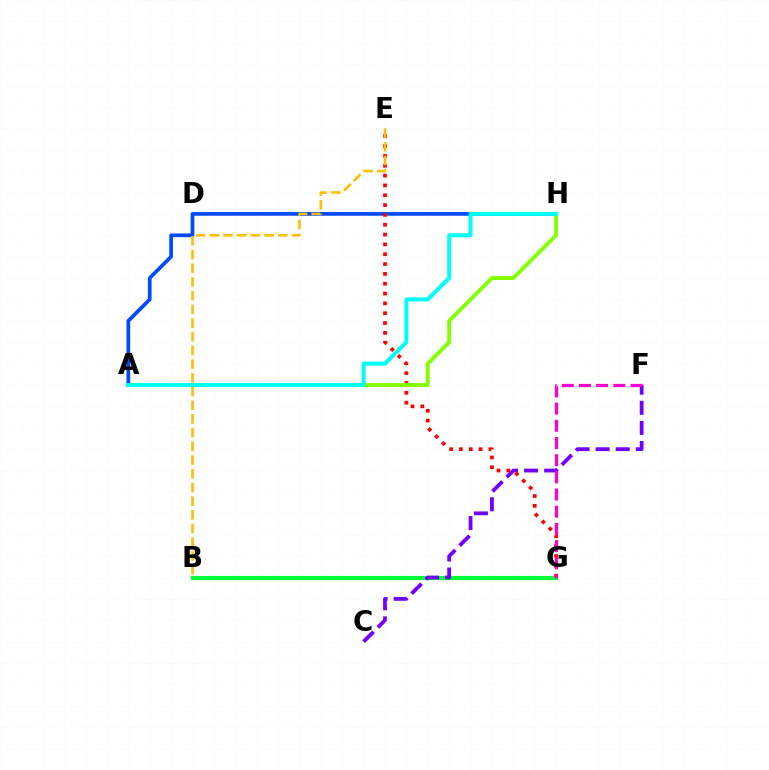{('B', 'G'): [{'color': '#00ff39', 'line_style': 'solid', 'thickness': 2.98}], ('C', 'F'): [{'color': '#7200ff', 'line_style': 'dashed', 'thickness': 2.73}], ('A', 'H'): [{'color': '#004bff', 'line_style': 'solid', 'thickness': 2.68}, {'color': '#84ff00', 'line_style': 'solid', 'thickness': 2.79}, {'color': '#00fff6', 'line_style': 'solid', 'thickness': 2.89}], ('E', 'G'): [{'color': '#ff0000', 'line_style': 'dotted', 'thickness': 2.67}], ('B', 'E'): [{'color': '#ffbd00', 'line_style': 'dashed', 'thickness': 1.86}], ('F', 'G'): [{'color': '#ff00cf', 'line_style': 'dashed', 'thickness': 2.33}]}